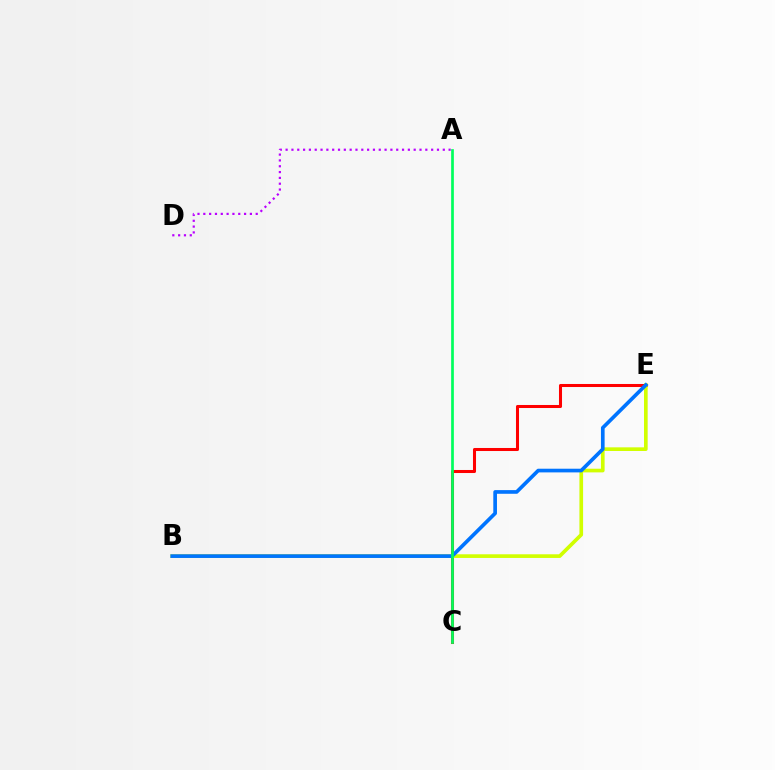{('C', 'E'): [{'color': '#ff0000', 'line_style': 'solid', 'thickness': 2.19}], ('B', 'E'): [{'color': '#d1ff00', 'line_style': 'solid', 'thickness': 2.64}, {'color': '#0074ff', 'line_style': 'solid', 'thickness': 2.64}], ('A', 'D'): [{'color': '#b900ff', 'line_style': 'dotted', 'thickness': 1.58}], ('A', 'C'): [{'color': '#00ff5c', 'line_style': 'solid', 'thickness': 1.94}]}